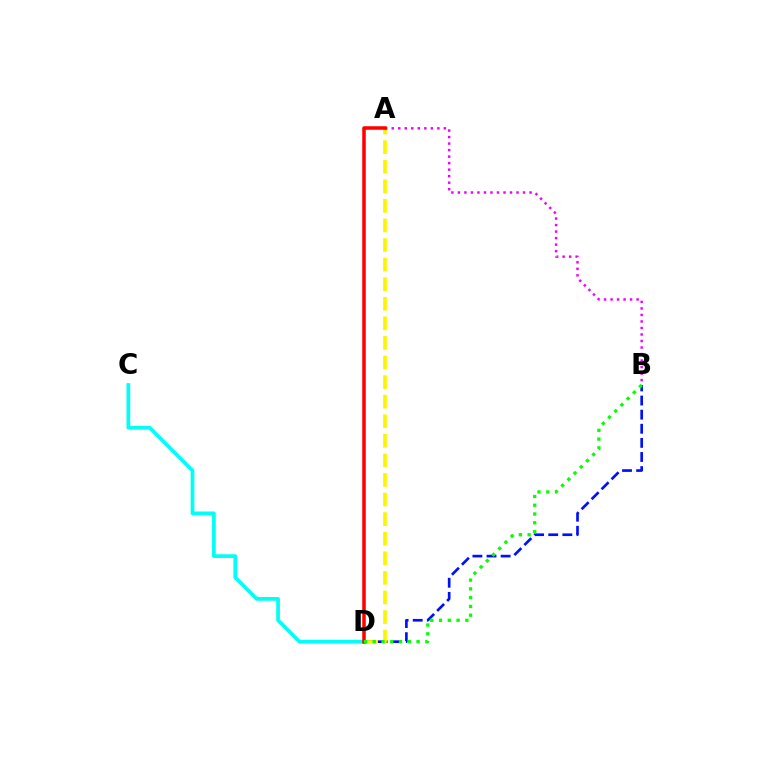{('B', 'D'): [{'color': '#0010ff', 'line_style': 'dashed', 'thickness': 1.92}, {'color': '#08ff00', 'line_style': 'dotted', 'thickness': 2.38}], ('A', 'D'): [{'color': '#fcf500', 'line_style': 'dashed', 'thickness': 2.66}, {'color': '#ff0000', 'line_style': 'solid', 'thickness': 2.53}], ('A', 'B'): [{'color': '#ee00ff', 'line_style': 'dotted', 'thickness': 1.77}], ('C', 'D'): [{'color': '#00fff6', 'line_style': 'solid', 'thickness': 2.67}]}